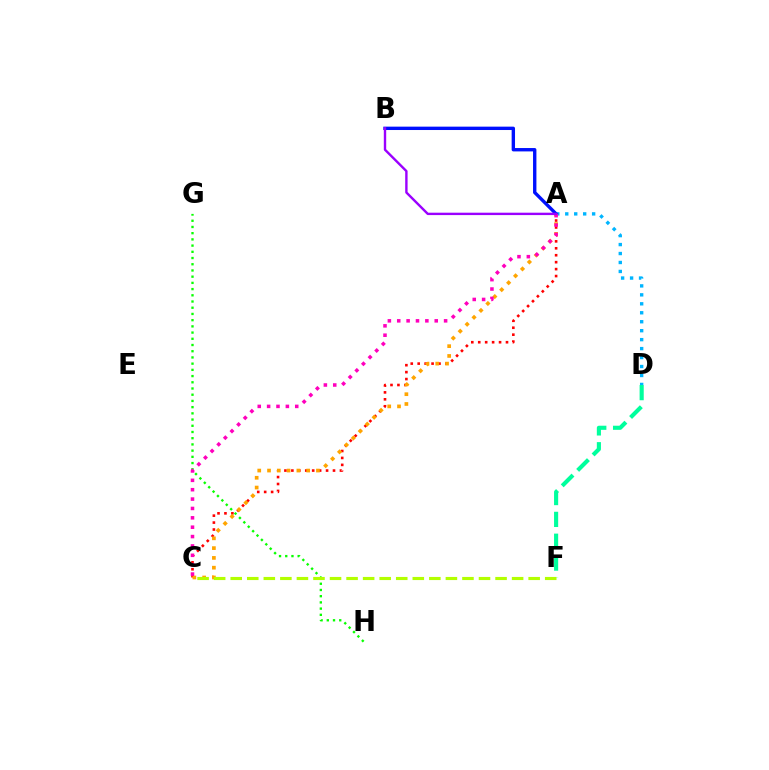{('A', 'D'): [{'color': '#00b5ff', 'line_style': 'dotted', 'thickness': 2.43}], ('G', 'H'): [{'color': '#08ff00', 'line_style': 'dotted', 'thickness': 1.69}], ('A', 'C'): [{'color': '#ff0000', 'line_style': 'dotted', 'thickness': 1.89}, {'color': '#ffa500', 'line_style': 'dotted', 'thickness': 2.66}, {'color': '#ff00bd', 'line_style': 'dotted', 'thickness': 2.55}], ('A', 'B'): [{'color': '#0010ff', 'line_style': 'solid', 'thickness': 2.43}, {'color': '#9b00ff', 'line_style': 'solid', 'thickness': 1.72}], ('D', 'F'): [{'color': '#00ff9d', 'line_style': 'dashed', 'thickness': 2.97}], ('C', 'F'): [{'color': '#b3ff00', 'line_style': 'dashed', 'thickness': 2.25}]}